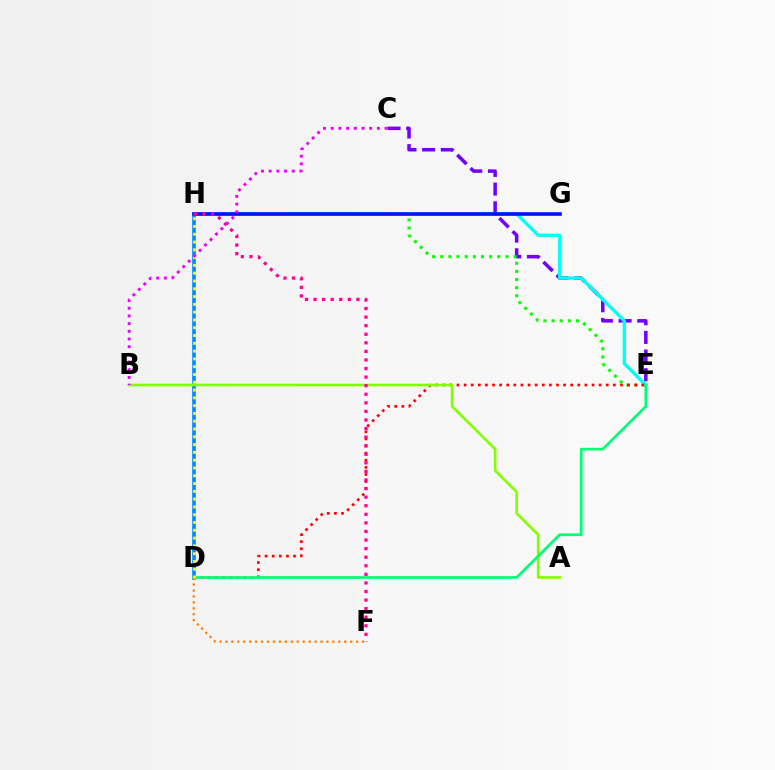{('D', 'H'): [{'color': '#008cff', 'line_style': 'solid', 'thickness': 2.65}, {'color': '#fcf500', 'line_style': 'dotted', 'thickness': 2.12}], ('C', 'E'): [{'color': '#7200ff', 'line_style': 'dashed', 'thickness': 2.54}], ('E', 'H'): [{'color': '#08ff00', 'line_style': 'dotted', 'thickness': 2.21}, {'color': '#00fff6', 'line_style': 'solid', 'thickness': 2.41}], ('D', 'E'): [{'color': '#ff0000', 'line_style': 'dotted', 'thickness': 1.93}, {'color': '#00ff74', 'line_style': 'solid', 'thickness': 1.95}], ('G', 'H'): [{'color': '#0010ff', 'line_style': 'solid', 'thickness': 2.59}], ('A', 'B'): [{'color': '#84ff00', 'line_style': 'solid', 'thickness': 1.91}], ('F', 'H'): [{'color': '#ff0094', 'line_style': 'dotted', 'thickness': 2.33}], ('D', 'F'): [{'color': '#ff7c00', 'line_style': 'dotted', 'thickness': 1.61}], ('B', 'C'): [{'color': '#ee00ff', 'line_style': 'dotted', 'thickness': 2.09}]}